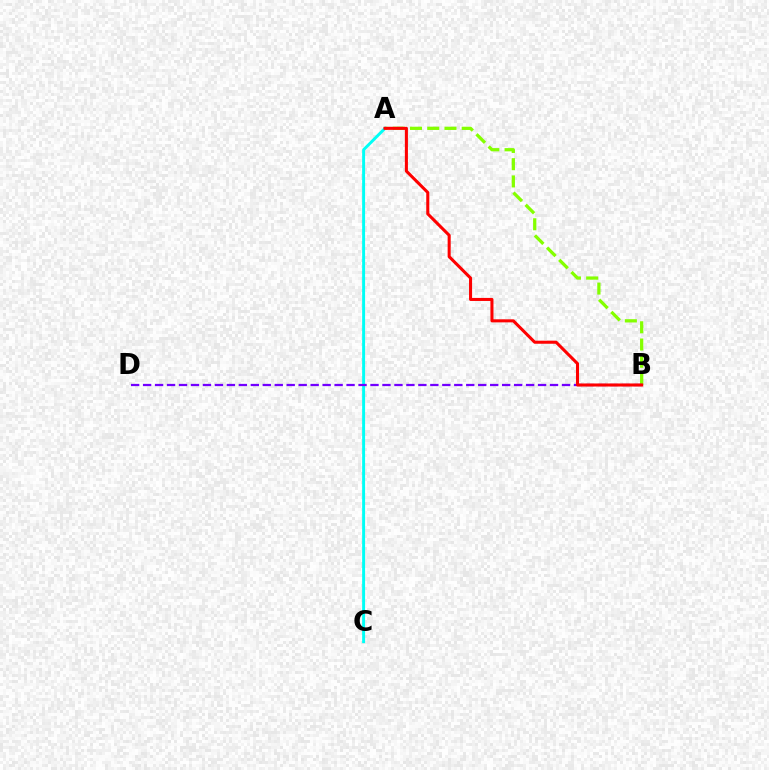{('A', 'B'): [{'color': '#84ff00', 'line_style': 'dashed', 'thickness': 2.34}, {'color': '#ff0000', 'line_style': 'solid', 'thickness': 2.2}], ('A', 'C'): [{'color': '#00fff6', 'line_style': 'solid', 'thickness': 2.12}], ('B', 'D'): [{'color': '#7200ff', 'line_style': 'dashed', 'thickness': 1.63}]}